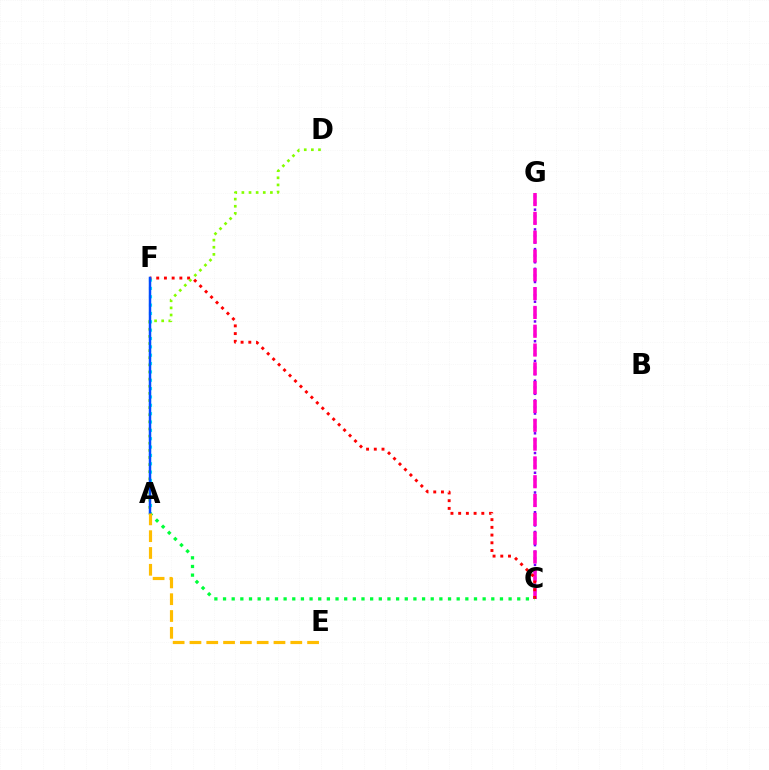{('C', 'G'): [{'color': '#7200ff', 'line_style': 'dotted', 'thickness': 1.79}, {'color': '#ff00cf', 'line_style': 'dashed', 'thickness': 2.56}], ('A', 'F'): [{'color': '#00fff6', 'line_style': 'dotted', 'thickness': 2.27}, {'color': '#004bff', 'line_style': 'solid', 'thickness': 1.8}], ('C', 'F'): [{'color': '#ff0000', 'line_style': 'dotted', 'thickness': 2.1}], ('A', 'C'): [{'color': '#00ff39', 'line_style': 'dotted', 'thickness': 2.35}], ('A', 'D'): [{'color': '#84ff00', 'line_style': 'dotted', 'thickness': 1.94}], ('A', 'E'): [{'color': '#ffbd00', 'line_style': 'dashed', 'thickness': 2.28}]}